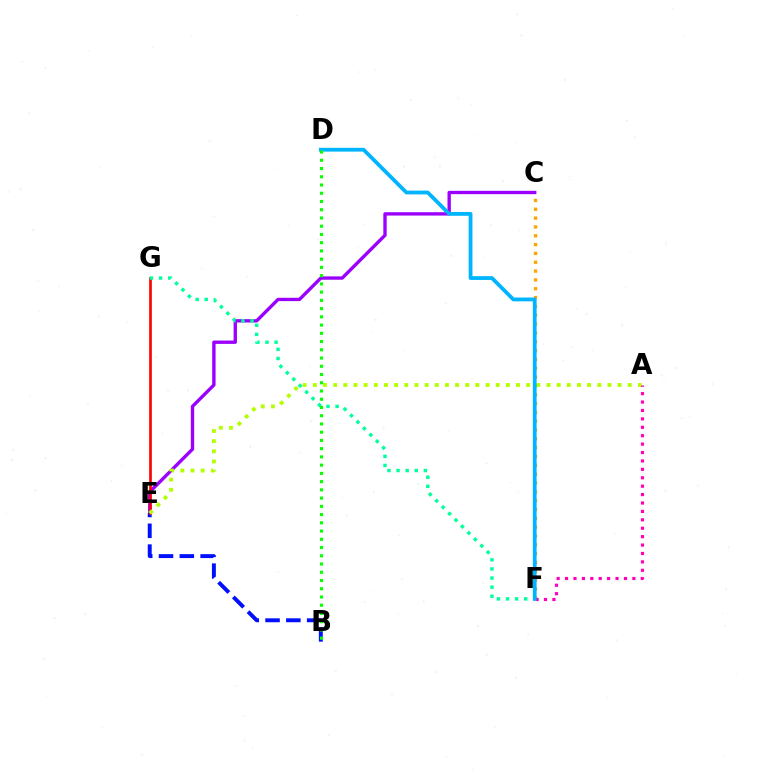{('C', 'E'): [{'color': '#9b00ff', 'line_style': 'solid', 'thickness': 2.41}], ('B', 'E'): [{'color': '#0010ff', 'line_style': 'dashed', 'thickness': 2.83}], ('E', 'G'): [{'color': '#ff0000', 'line_style': 'solid', 'thickness': 1.92}], ('C', 'F'): [{'color': '#ffa500', 'line_style': 'dotted', 'thickness': 2.4}], ('F', 'G'): [{'color': '#00ff9d', 'line_style': 'dotted', 'thickness': 2.47}], ('A', 'E'): [{'color': '#b3ff00', 'line_style': 'dotted', 'thickness': 2.76}], ('A', 'F'): [{'color': '#ff00bd', 'line_style': 'dotted', 'thickness': 2.29}], ('D', 'F'): [{'color': '#00b5ff', 'line_style': 'solid', 'thickness': 2.73}], ('B', 'D'): [{'color': '#08ff00', 'line_style': 'dotted', 'thickness': 2.24}]}